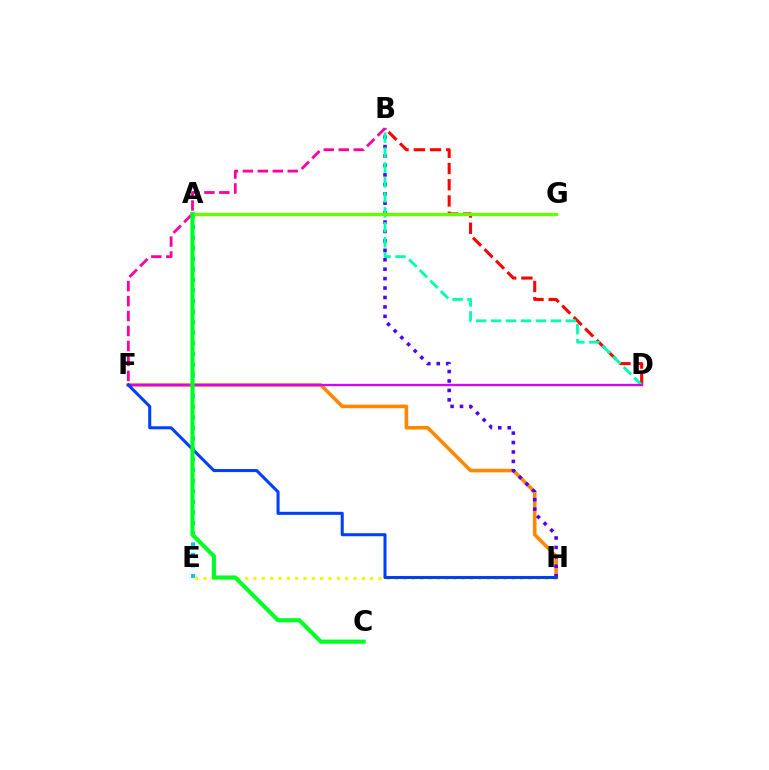{('F', 'H'): [{'color': '#ff8800', 'line_style': 'solid', 'thickness': 2.59}, {'color': '#003fff', 'line_style': 'solid', 'thickness': 2.19}], ('B', 'D'): [{'color': '#ff0000', 'line_style': 'dashed', 'thickness': 2.2}, {'color': '#00ffaf', 'line_style': 'dashed', 'thickness': 2.03}], ('A', 'E'): [{'color': '#00c7ff', 'line_style': 'dotted', 'thickness': 2.87}], ('B', 'H'): [{'color': '#4f00ff', 'line_style': 'dotted', 'thickness': 2.56}], ('B', 'F'): [{'color': '#ff00a0', 'line_style': 'dashed', 'thickness': 2.03}], ('A', 'G'): [{'color': '#66ff00', 'line_style': 'solid', 'thickness': 2.39}], ('E', 'H'): [{'color': '#eeff00', 'line_style': 'dotted', 'thickness': 2.26}], ('D', 'F'): [{'color': '#d600ff', 'line_style': 'solid', 'thickness': 1.65}], ('A', 'C'): [{'color': '#00ff27', 'line_style': 'solid', 'thickness': 2.99}]}